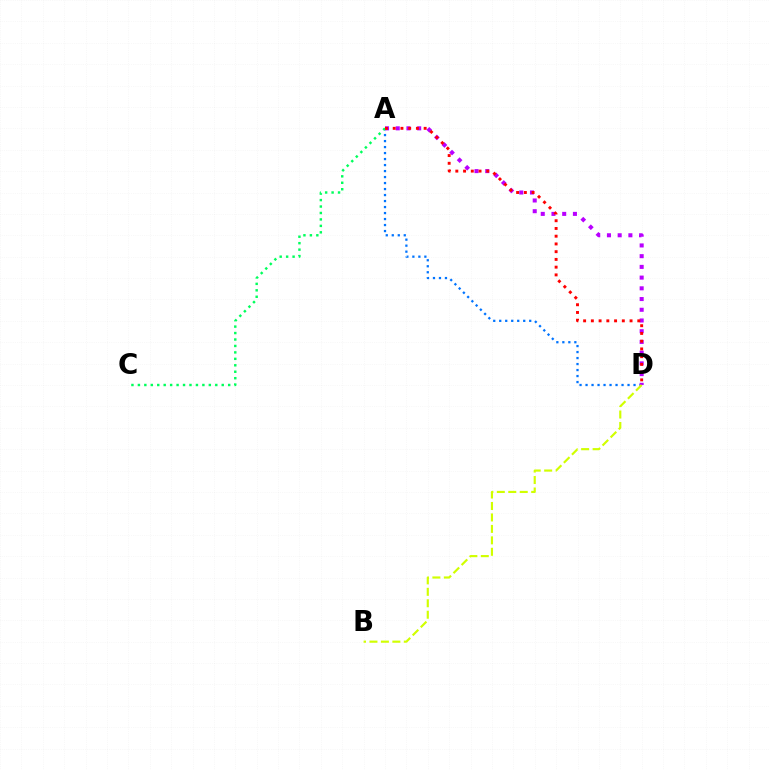{('A', 'D'): [{'color': '#0074ff', 'line_style': 'dotted', 'thickness': 1.63}, {'color': '#b900ff', 'line_style': 'dotted', 'thickness': 2.91}, {'color': '#ff0000', 'line_style': 'dotted', 'thickness': 2.1}], ('A', 'C'): [{'color': '#00ff5c', 'line_style': 'dotted', 'thickness': 1.75}], ('B', 'D'): [{'color': '#d1ff00', 'line_style': 'dashed', 'thickness': 1.56}]}